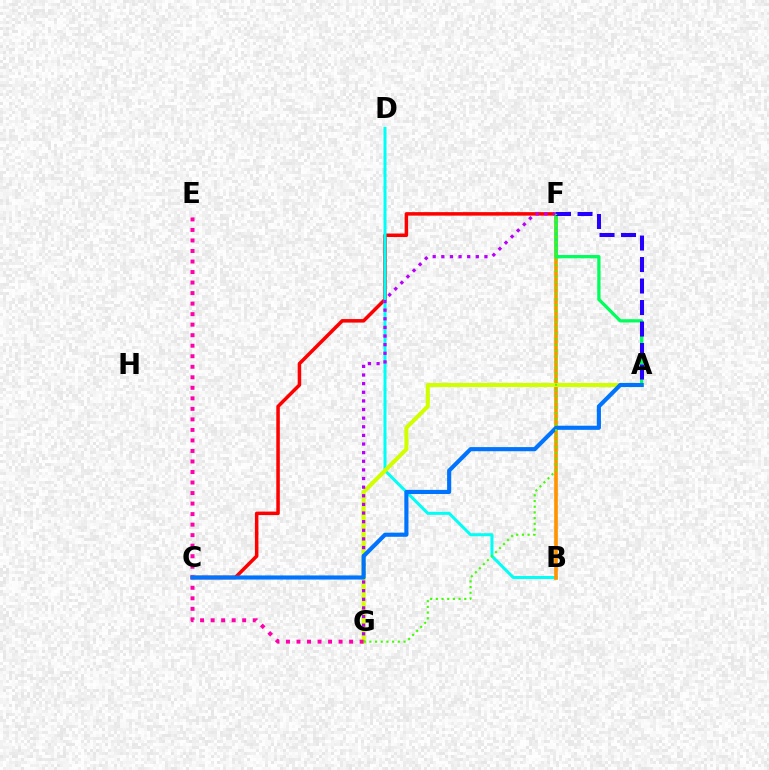{('C', 'F'): [{'color': '#ff0000', 'line_style': 'solid', 'thickness': 2.53}], ('B', 'D'): [{'color': '#00fff6', 'line_style': 'solid', 'thickness': 2.17}], ('B', 'F'): [{'color': '#ff9400', 'line_style': 'solid', 'thickness': 2.63}], ('A', 'G'): [{'color': '#d1ff00', 'line_style': 'solid', 'thickness': 2.92}], ('A', 'F'): [{'color': '#00ff5c', 'line_style': 'solid', 'thickness': 2.37}, {'color': '#2500ff', 'line_style': 'dashed', 'thickness': 2.92}], ('F', 'G'): [{'color': '#b900ff', 'line_style': 'dotted', 'thickness': 2.34}, {'color': '#3dff00', 'line_style': 'dotted', 'thickness': 1.55}], ('E', 'G'): [{'color': '#ff00ac', 'line_style': 'dotted', 'thickness': 2.86}], ('A', 'C'): [{'color': '#0074ff', 'line_style': 'solid', 'thickness': 2.97}]}